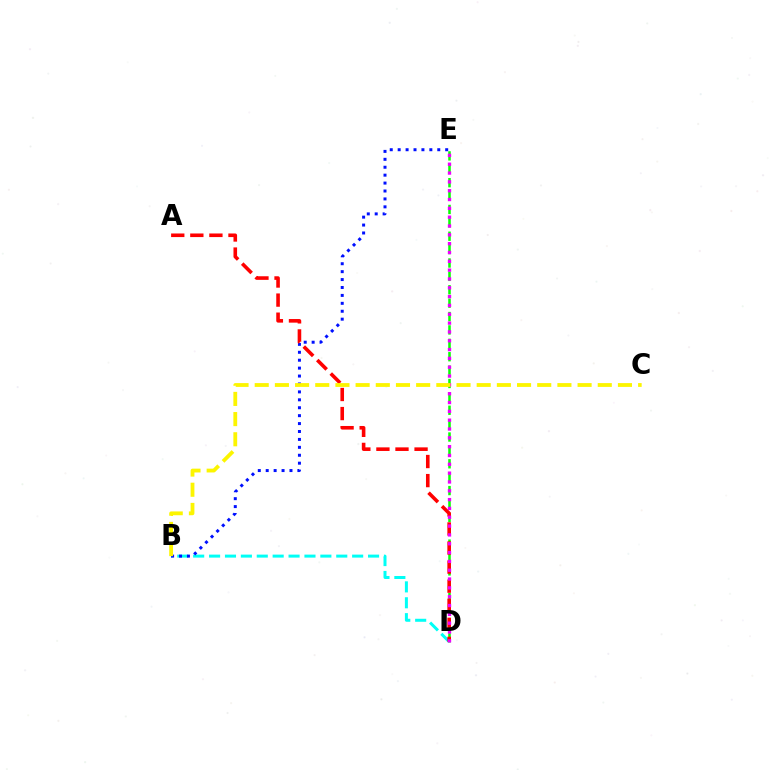{('B', 'D'): [{'color': '#00fff6', 'line_style': 'dashed', 'thickness': 2.16}], ('D', 'E'): [{'color': '#08ff00', 'line_style': 'dashed', 'thickness': 1.82}, {'color': '#ee00ff', 'line_style': 'dotted', 'thickness': 2.4}], ('B', 'E'): [{'color': '#0010ff', 'line_style': 'dotted', 'thickness': 2.15}], ('A', 'D'): [{'color': '#ff0000', 'line_style': 'dashed', 'thickness': 2.59}], ('B', 'C'): [{'color': '#fcf500', 'line_style': 'dashed', 'thickness': 2.74}]}